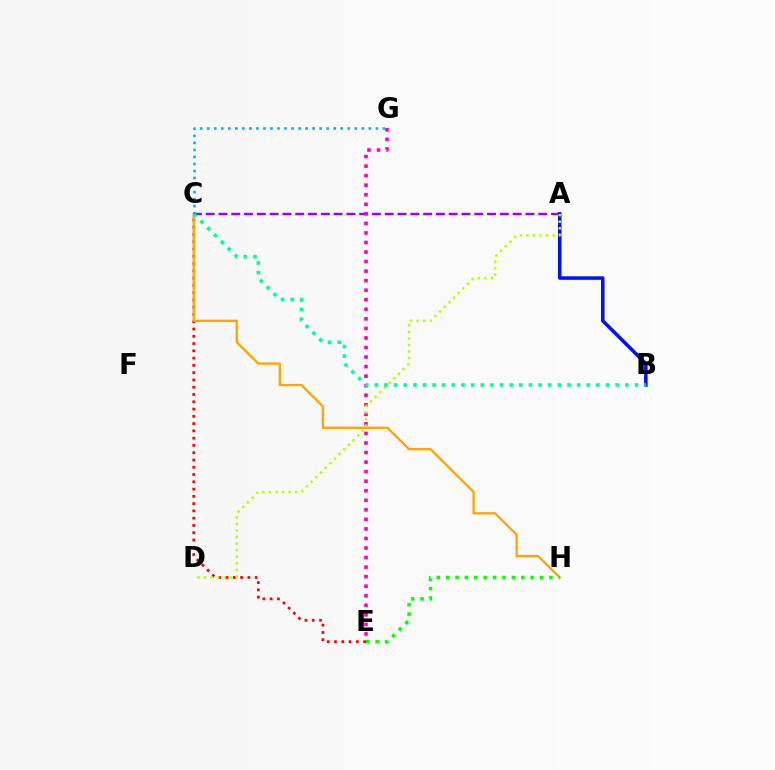{('C', 'E'): [{'color': '#ff0000', 'line_style': 'dotted', 'thickness': 1.98}], ('A', 'C'): [{'color': '#9b00ff', 'line_style': 'dashed', 'thickness': 1.74}], ('C', 'H'): [{'color': '#ffa500', 'line_style': 'solid', 'thickness': 1.68}], ('E', 'H'): [{'color': '#08ff00', 'line_style': 'dotted', 'thickness': 2.55}], ('E', 'G'): [{'color': '#ff00bd', 'line_style': 'dotted', 'thickness': 2.59}], ('A', 'B'): [{'color': '#0010ff', 'line_style': 'solid', 'thickness': 2.53}], ('A', 'D'): [{'color': '#b3ff00', 'line_style': 'dotted', 'thickness': 1.78}], ('B', 'C'): [{'color': '#00ff9d', 'line_style': 'dotted', 'thickness': 2.62}], ('C', 'G'): [{'color': '#00b5ff', 'line_style': 'dotted', 'thickness': 1.91}]}